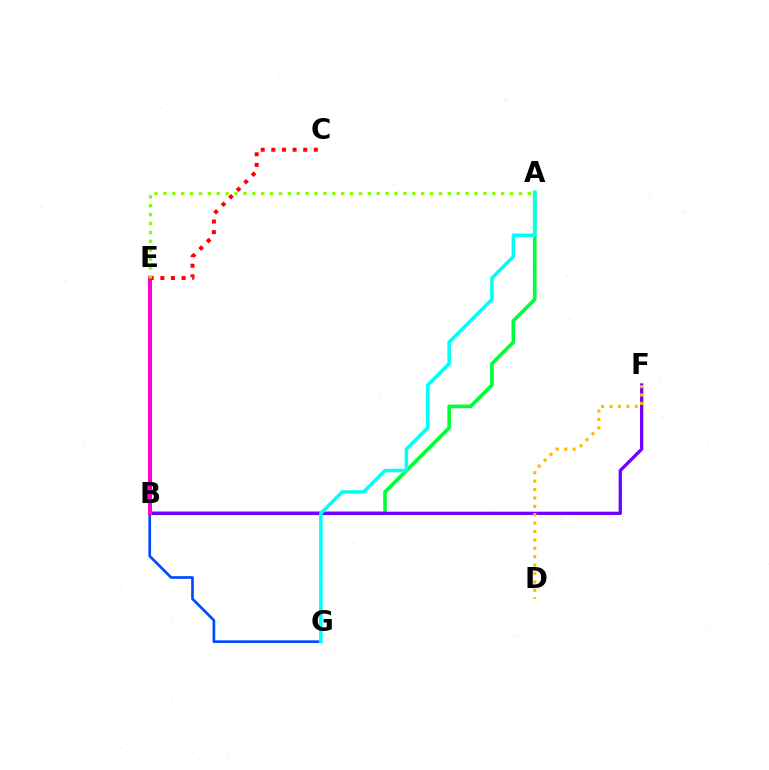{('A', 'B'): [{'color': '#00ff39', 'line_style': 'solid', 'thickness': 2.62}], ('B', 'G'): [{'color': '#004bff', 'line_style': 'solid', 'thickness': 1.92}], ('B', 'F'): [{'color': '#7200ff', 'line_style': 'solid', 'thickness': 2.36}], ('D', 'F'): [{'color': '#ffbd00', 'line_style': 'dotted', 'thickness': 2.28}], ('B', 'E'): [{'color': '#ff00cf', 'line_style': 'solid', 'thickness': 2.88}], ('A', 'G'): [{'color': '#00fff6', 'line_style': 'solid', 'thickness': 2.54}], ('C', 'E'): [{'color': '#ff0000', 'line_style': 'dotted', 'thickness': 2.88}], ('A', 'E'): [{'color': '#84ff00', 'line_style': 'dotted', 'thickness': 2.41}]}